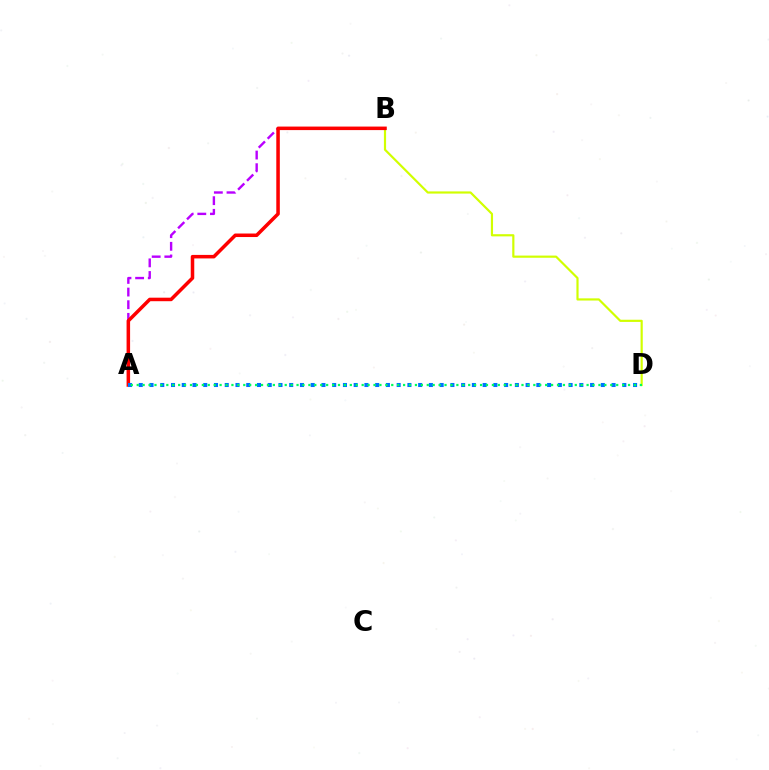{('A', 'B'): [{'color': '#b900ff', 'line_style': 'dashed', 'thickness': 1.72}, {'color': '#ff0000', 'line_style': 'solid', 'thickness': 2.54}], ('B', 'D'): [{'color': '#d1ff00', 'line_style': 'solid', 'thickness': 1.57}], ('A', 'D'): [{'color': '#0074ff', 'line_style': 'dotted', 'thickness': 2.92}, {'color': '#00ff5c', 'line_style': 'dotted', 'thickness': 1.61}]}